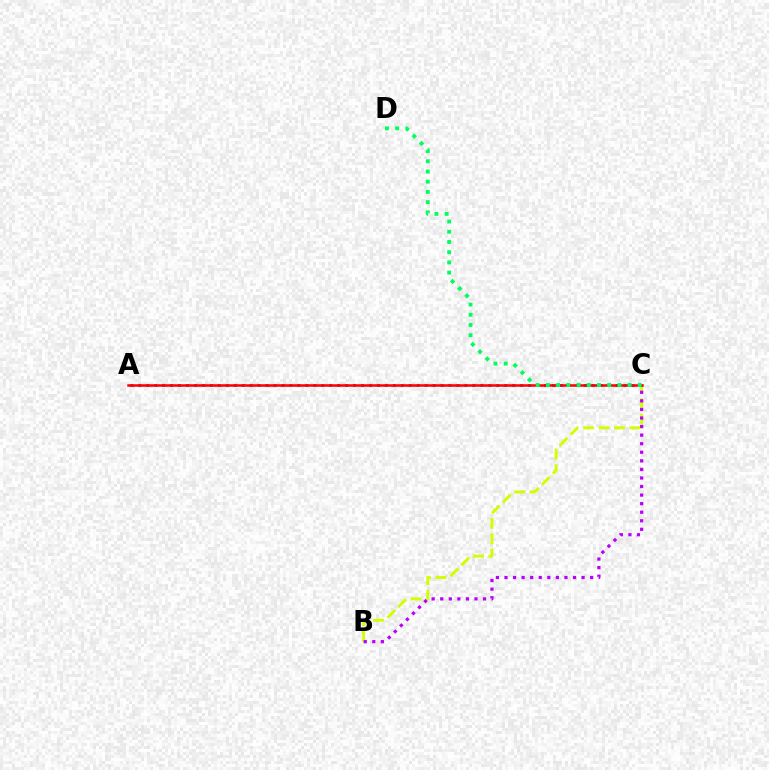{('B', 'C'): [{'color': '#d1ff00', 'line_style': 'dashed', 'thickness': 2.1}, {'color': '#b900ff', 'line_style': 'dotted', 'thickness': 2.33}], ('A', 'C'): [{'color': '#0074ff', 'line_style': 'dotted', 'thickness': 2.16}, {'color': '#ff0000', 'line_style': 'solid', 'thickness': 1.82}], ('C', 'D'): [{'color': '#00ff5c', 'line_style': 'dotted', 'thickness': 2.77}]}